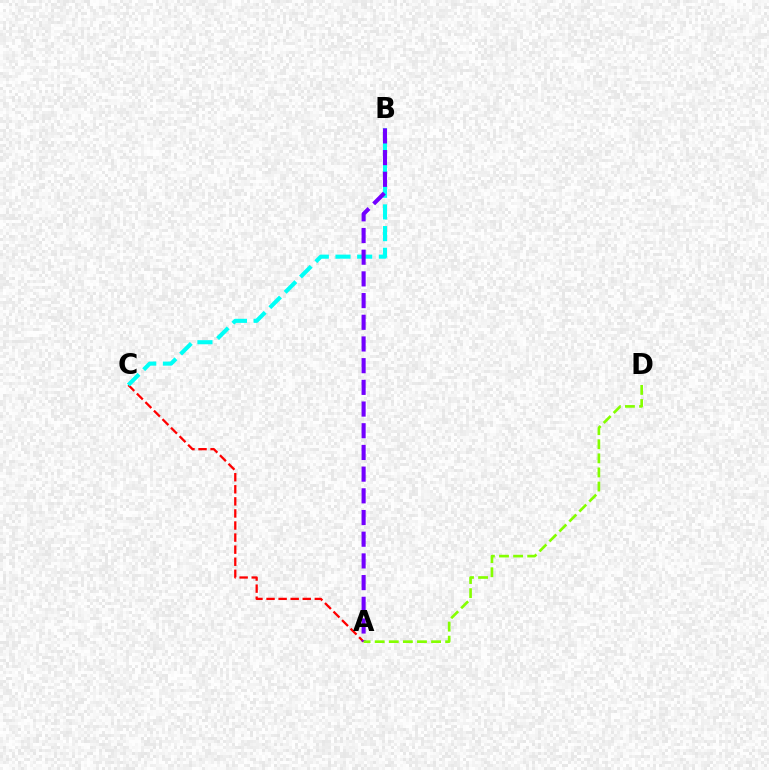{('A', 'C'): [{'color': '#ff0000', 'line_style': 'dashed', 'thickness': 1.64}], ('B', 'C'): [{'color': '#00fff6', 'line_style': 'dashed', 'thickness': 2.95}], ('A', 'B'): [{'color': '#7200ff', 'line_style': 'dashed', 'thickness': 2.95}], ('A', 'D'): [{'color': '#84ff00', 'line_style': 'dashed', 'thickness': 1.92}]}